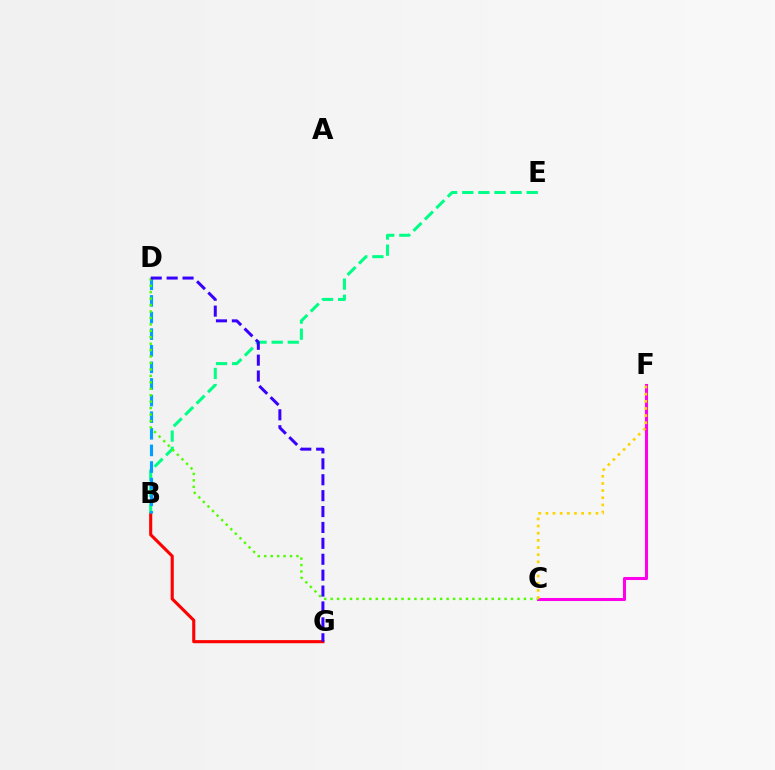{('C', 'F'): [{'color': '#ff00ed', 'line_style': 'solid', 'thickness': 2.19}, {'color': '#ffd500', 'line_style': 'dotted', 'thickness': 1.94}], ('B', 'G'): [{'color': '#ff0000', 'line_style': 'solid', 'thickness': 2.23}], ('B', 'E'): [{'color': '#00ff86', 'line_style': 'dashed', 'thickness': 2.19}], ('B', 'D'): [{'color': '#009eff', 'line_style': 'dashed', 'thickness': 2.26}], ('C', 'D'): [{'color': '#4fff00', 'line_style': 'dotted', 'thickness': 1.75}], ('D', 'G'): [{'color': '#3700ff', 'line_style': 'dashed', 'thickness': 2.16}]}